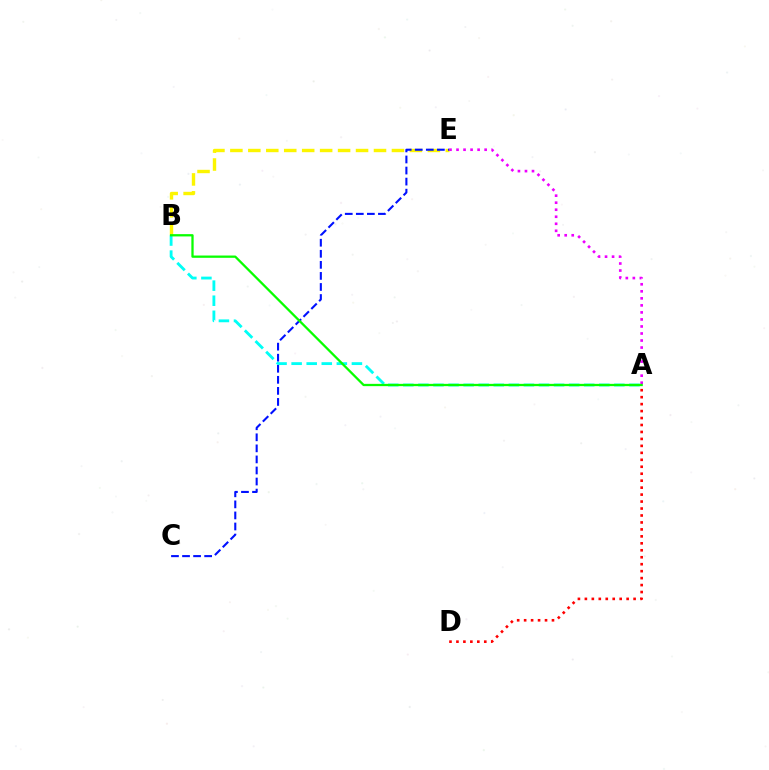{('B', 'E'): [{'color': '#fcf500', 'line_style': 'dashed', 'thickness': 2.44}], ('A', 'E'): [{'color': '#ee00ff', 'line_style': 'dotted', 'thickness': 1.91}], ('C', 'E'): [{'color': '#0010ff', 'line_style': 'dashed', 'thickness': 1.5}], ('A', 'D'): [{'color': '#ff0000', 'line_style': 'dotted', 'thickness': 1.89}], ('A', 'B'): [{'color': '#00fff6', 'line_style': 'dashed', 'thickness': 2.05}, {'color': '#08ff00', 'line_style': 'solid', 'thickness': 1.65}]}